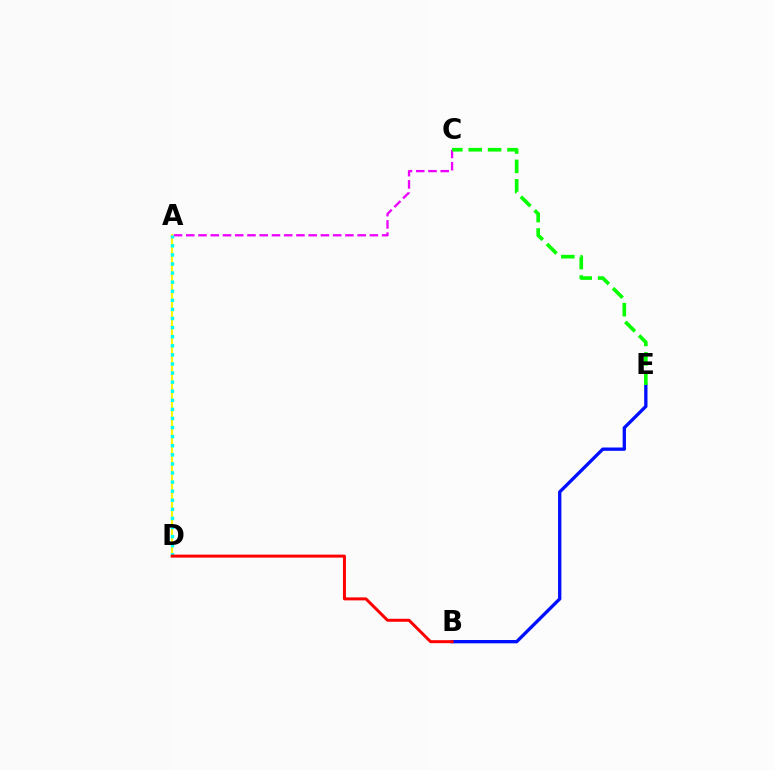{('B', 'E'): [{'color': '#0010ff', 'line_style': 'solid', 'thickness': 2.39}], ('A', 'C'): [{'color': '#ee00ff', 'line_style': 'dashed', 'thickness': 1.66}], ('A', 'D'): [{'color': '#fcf500', 'line_style': 'solid', 'thickness': 1.56}, {'color': '#00fff6', 'line_style': 'dotted', 'thickness': 2.47}], ('C', 'E'): [{'color': '#08ff00', 'line_style': 'dashed', 'thickness': 2.63}], ('B', 'D'): [{'color': '#ff0000', 'line_style': 'solid', 'thickness': 2.14}]}